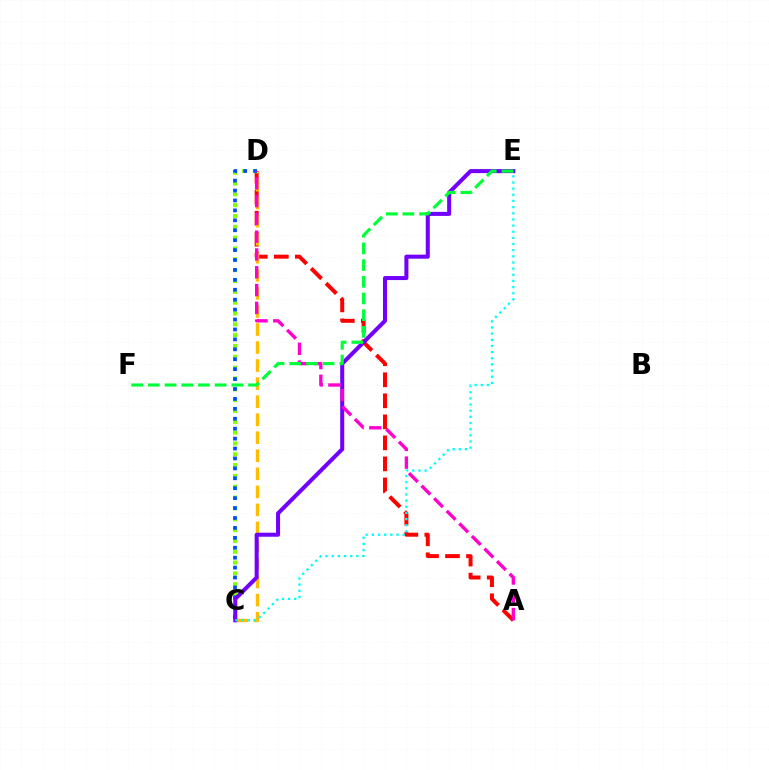{('A', 'D'): [{'color': '#ff0000', 'line_style': 'dashed', 'thickness': 2.86}, {'color': '#ff00cf', 'line_style': 'dashed', 'thickness': 2.42}], ('C', 'D'): [{'color': '#84ff00', 'line_style': 'dotted', 'thickness': 2.94}, {'color': '#ffbd00', 'line_style': 'dashed', 'thickness': 2.45}, {'color': '#004bff', 'line_style': 'dotted', 'thickness': 2.7}], ('C', 'E'): [{'color': '#7200ff', 'line_style': 'solid', 'thickness': 2.9}, {'color': '#00fff6', 'line_style': 'dotted', 'thickness': 1.67}], ('E', 'F'): [{'color': '#00ff39', 'line_style': 'dashed', 'thickness': 2.27}]}